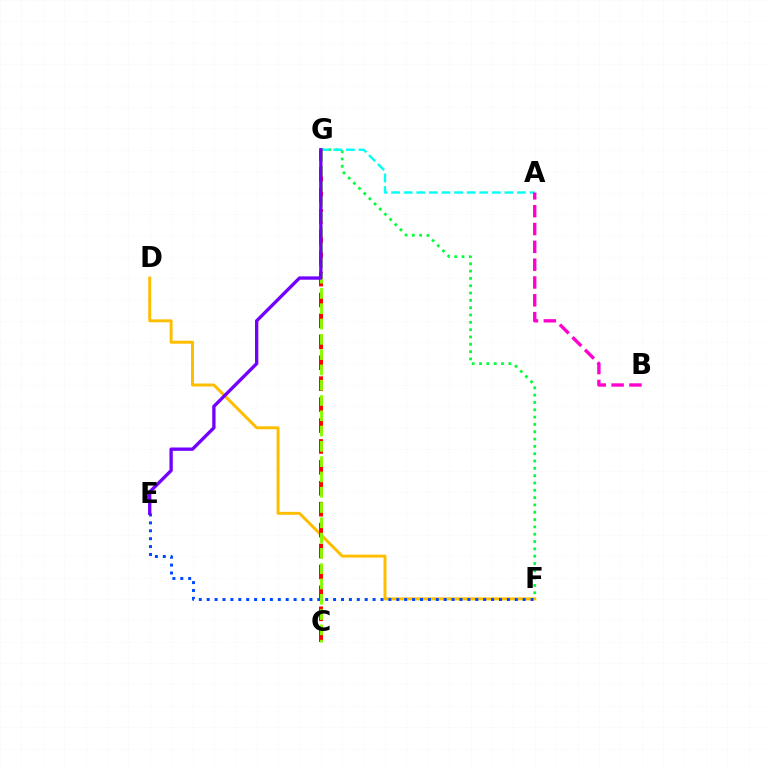{('D', 'F'): [{'color': '#ffbd00', 'line_style': 'solid', 'thickness': 2.13}], ('F', 'G'): [{'color': '#00ff39', 'line_style': 'dotted', 'thickness': 1.99}], ('E', 'F'): [{'color': '#004bff', 'line_style': 'dotted', 'thickness': 2.15}], ('A', 'G'): [{'color': '#00fff6', 'line_style': 'dashed', 'thickness': 1.71}], ('C', 'G'): [{'color': '#ff0000', 'line_style': 'dashed', 'thickness': 2.84}, {'color': '#84ff00', 'line_style': 'dashed', 'thickness': 2.08}], ('A', 'B'): [{'color': '#ff00cf', 'line_style': 'dashed', 'thickness': 2.42}], ('E', 'G'): [{'color': '#7200ff', 'line_style': 'solid', 'thickness': 2.4}]}